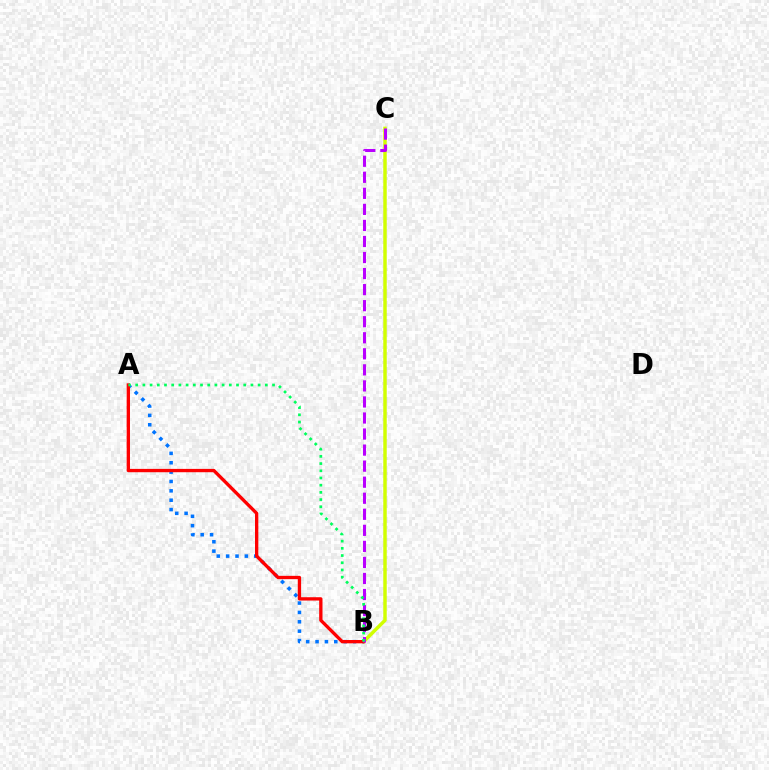{('B', 'C'): [{'color': '#d1ff00', 'line_style': 'solid', 'thickness': 2.49}, {'color': '#b900ff', 'line_style': 'dashed', 'thickness': 2.18}], ('A', 'B'): [{'color': '#0074ff', 'line_style': 'dotted', 'thickness': 2.55}, {'color': '#ff0000', 'line_style': 'solid', 'thickness': 2.39}, {'color': '#00ff5c', 'line_style': 'dotted', 'thickness': 1.96}]}